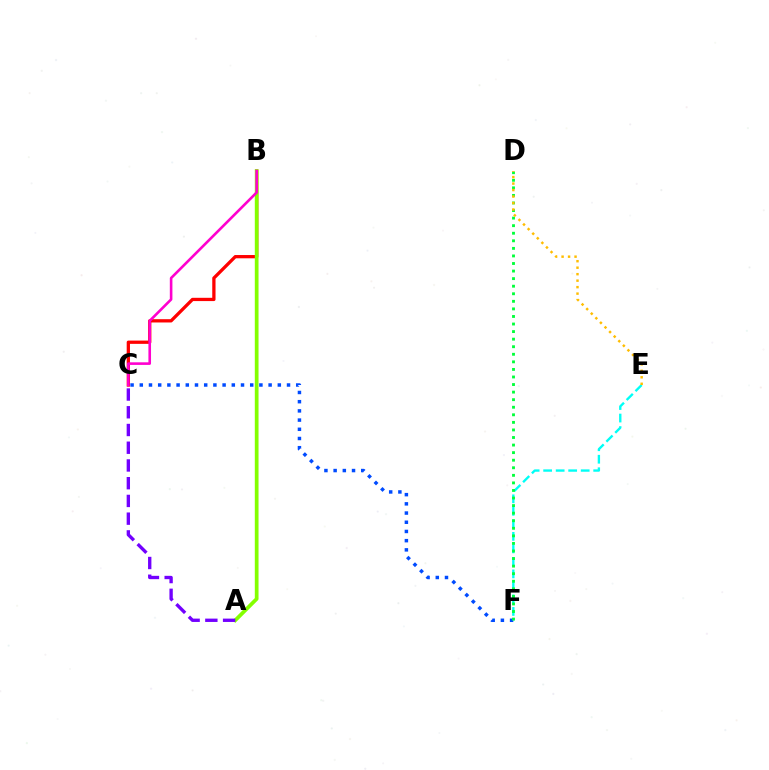{('B', 'C'): [{'color': '#ff0000', 'line_style': 'solid', 'thickness': 2.36}, {'color': '#ff00cf', 'line_style': 'solid', 'thickness': 1.88}], ('C', 'F'): [{'color': '#004bff', 'line_style': 'dotted', 'thickness': 2.5}], ('A', 'B'): [{'color': '#84ff00', 'line_style': 'solid', 'thickness': 2.68}], ('E', 'F'): [{'color': '#00fff6', 'line_style': 'dashed', 'thickness': 1.7}], ('D', 'F'): [{'color': '#00ff39', 'line_style': 'dotted', 'thickness': 2.06}], ('D', 'E'): [{'color': '#ffbd00', 'line_style': 'dotted', 'thickness': 1.76}], ('A', 'C'): [{'color': '#7200ff', 'line_style': 'dashed', 'thickness': 2.41}]}